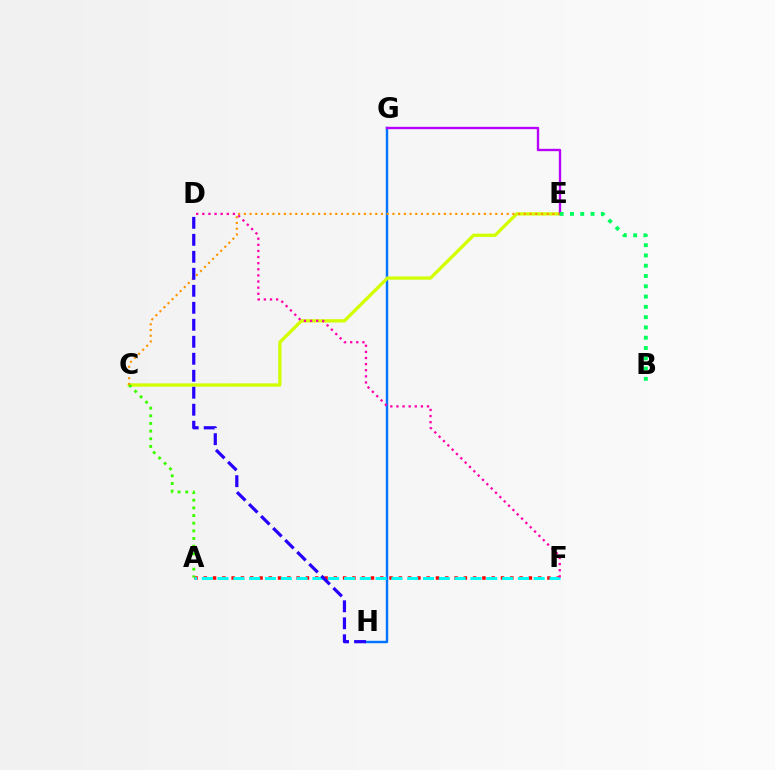{('G', 'H'): [{'color': '#0074ff', 'line_style': 'solid', 'thickness': 1.74}], ('A', 'F'): [{'color': '#ff0000', 'line_style': 'dotted', 'thickness': 2.52}, {'color': '#00fff6', 'line_style': 'dashed', 'thickness': 2.15}], ('C', 'E'): [{'color': '#d1ff00', 'line_style': 'solid', 'thickness': 2.36}, {'color': '#ff9400', 'line_style': 'dotted', 'thickness': 1.55}], ('D', 'F'): [{'color': '#ff00ac', 'line_style': 'dotted', 'thickness': 1.66}], ('A', 'C'): [{'color': '#3dff00', 'line_style': 'dotted', 'thickness': 2.08}], ('E', 'G'): [{'color': '#b900ff', 'line_style': 'solid', 'thickness': 1.69}], ('B', 'E'): [{'color': '#00ff5c', 'line_style': 'dotted', 'thickness': 2.79}], ('D', 'H'): [{'color': '#2500ff', 'line_style': 'dashed', 'thickness': 2.31}]}